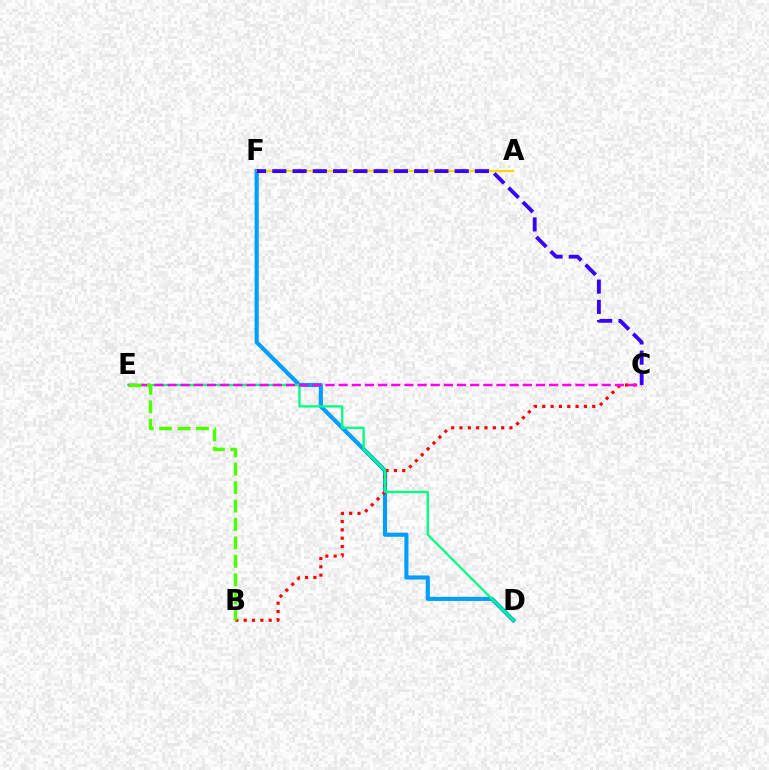{('D', 'F'): [{'color': '#009eff', 'line_style': 'solid', 'thickness': 2.97}], ('B', 'C'): [{'color': '#ff0000', 'line_style': 'dotted', 'thickness': 2.26}], ('D', 'E'): [{'color': '#00ff86', 'line_style': 'solid', 'thickness': 1.67}], ('C', 'E'): [{'color': '#ff00ed', 'line_style': 'dashed', 'thickness': 1.79}], ('A', 'F'): [{'color': '#ffd500', 'line_style': 'solid', 'thickness': 1.56}], ('C', 'F'): [{'color': '#3700ff', 'line_style': 'dashed', 'thickness': 2.75}], ('B', 'E'): [{'color': '#4fff00', 'line_style': 'dashed', 'thickness': 2.5}]}